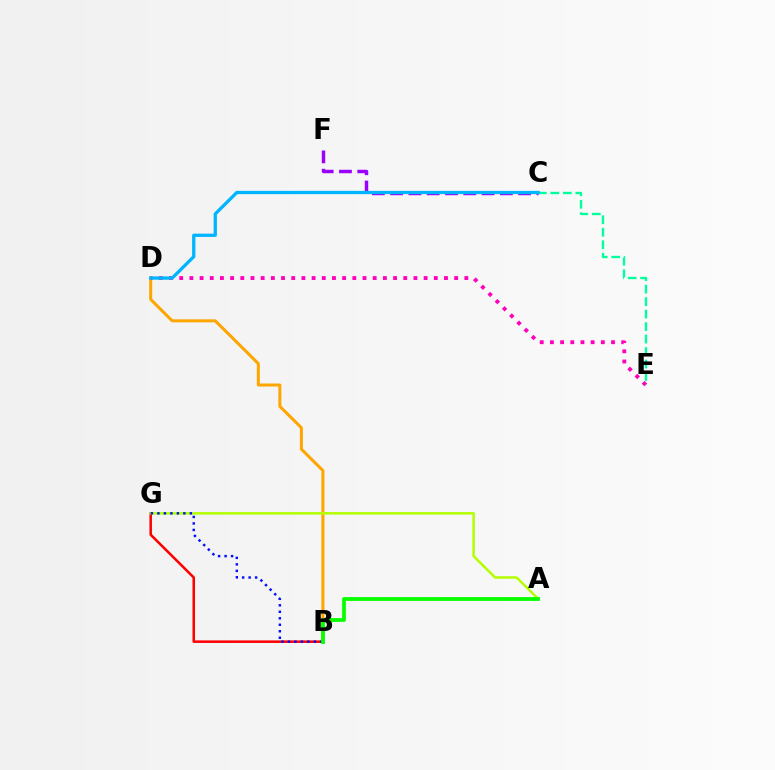{('B', 'D'): [{'color': '#ffa500', 'line_style': 'solid', 'thickness': 2.17}], ('B', 'G'): [{'color': '#ff0000', 'line_style': 'solid', 'thickness': 1.82}, {'color': '#0010ff', 'line_style': 'dotted', 'thickness': 1.76}], ('A', 'G'): [{'color': '#b3ff00', 'line_style': 'solid', 'thickness': 1.8}], ('C', 'F'): [{'color': '#9b00ff', 'line_style': 'dashed', 'thickness': 2.48}], ('D', 'E'): [{'color': '#ff00bd', 'line_style': 'dotted', 'thickness': 2.77}], ('C', 'E'): [{'color': '#00ff9d', 'line_style': 'dashed', 'thickness': 1.7}], ('A', 'B'): [{'color': '#08ff00', 'line_style': 'solid', 'thickness': 2.74}], ('C', 'D'): [{'color': '#00b5ff', 'line_style': 'solid', 'thickness': 2.36}]}